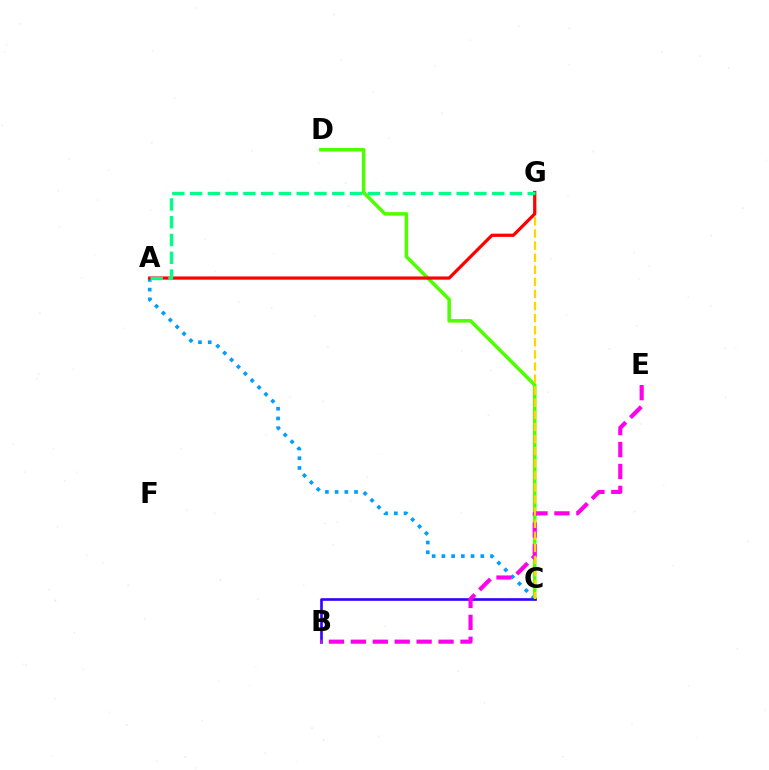{('A', 'C'): [{'color': '#009eff', 'line_style': 'dotted', 'thickness': 2.64}], ('C', 'D'): [{'color': '#4fff00', 'line_style': 'solid', 'thickness': 2.54}], ('B', 'C'): [{'color': '#3700ff', 'line_style': 'solid', 'thickness': 1.9}], ('B', 'E'): [{'color': '#ff00ed', 'line_style': 'dashed', 'thickness': 2.98}], ('C', 'G'): [{'color': '#ffd500', 'line_style': 'dashed', 'thickness': 1.64}], ('A', 'G'): [{'color': '#ff0000', 'line_style': 'solid', 'thickness': 2.32}, {'color': '#00ff86', 'line_style': 'dashed', 'thickness': 2.41}]}